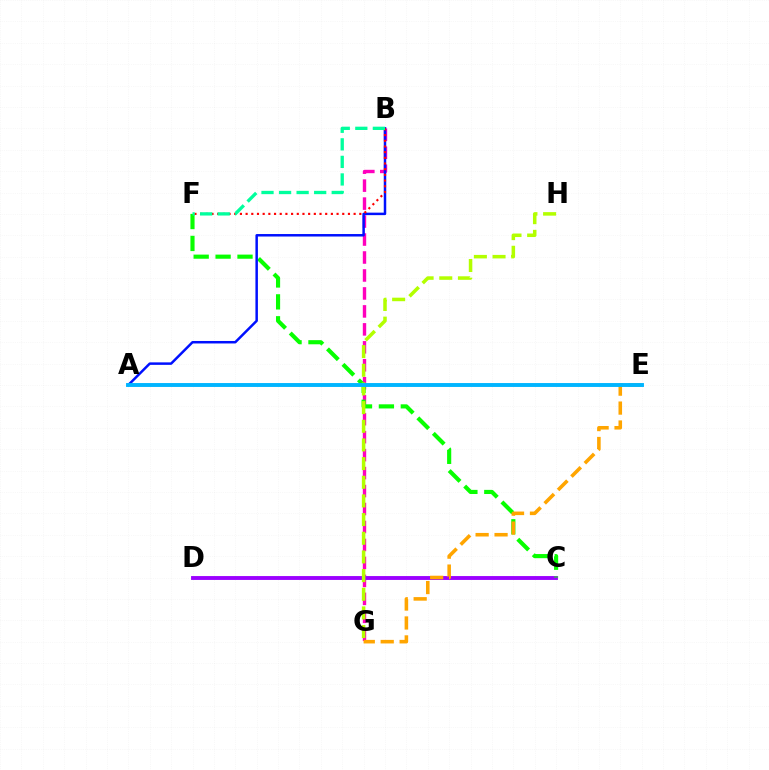{('B', 'G'): [{'color': '#ff00bd', 'line_style': 'dashed', 'thickness': 2.44}], ('C', 'D'): [{'color': '#9b00ff', 'line_style': 'solid', 'thickness': 2.79}], ('C', 'F'): [{'color': '#08ff00', 'line_style': 'dashed', 'thickness': 2.98}], ('E', 'G'): [{'color': '#ffa500', 'line_style': 'dashed', 'thickness': 2.57}], ('A', 'B'): [{'color': '#0010ff', 'line_style': 'solid', 'thickness': 1.79}], ('G', 'H'): [{'color': '#b3ff00', 'line_style': 'dashed', 'thickness': 2.54}], ('A', 'E'): [{'color': '#00b5ff', 'line_style': 'solid', 'thickness': 2.81}], ('B', 'F'): [{'color': '#ff0000', 'line_style': 'dotted', 'thickness': 1.54}, {'color': '#00ff9d', 'line_style': 'dashed', 'thickness': 2.38}]}